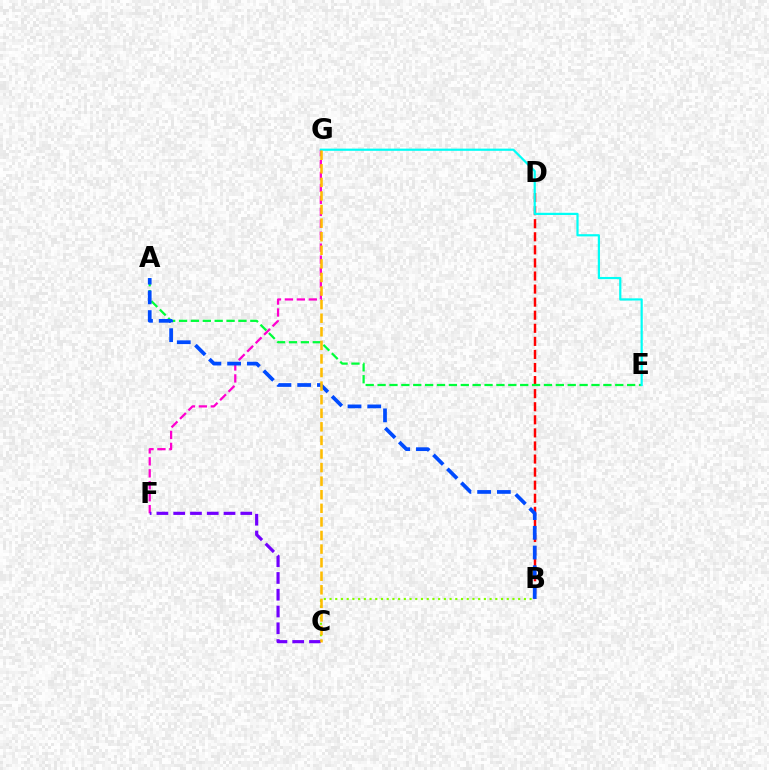{('F', 'G'): [{'color': '#ff00cf', 'line_style': 'dashed', 'thickness': 1.62}], ('B', 'D'): [{'color': '#ff0000', 'line_style': 'dashed', 'thickness': 1.78}], ('B', 'C'): [{'color': '#84ff00', 'line_style': 'dotted', 'thickness': 1.55}], ('A', 'E'): [{'color': '#00ff39', 'line_style': 'dashed', 'thickness': 1.61}], ('C', 'F'): [{'color': '#7200ff', 'line_style': 'dashed', 'thickness': 2.28}], ('E', 'G'): [{'color': '#00fff6', 'line_style': 'solid', 'thickness': 1.59}], ('A', 'B'): [{'color': '#004bff', 'line_style': 'dashed', 'thickness': 2.68}], ('C', 'G'): [{'color': '#ffbd00', 'line_style': 'dashed', 'thickness': 1.84}]}